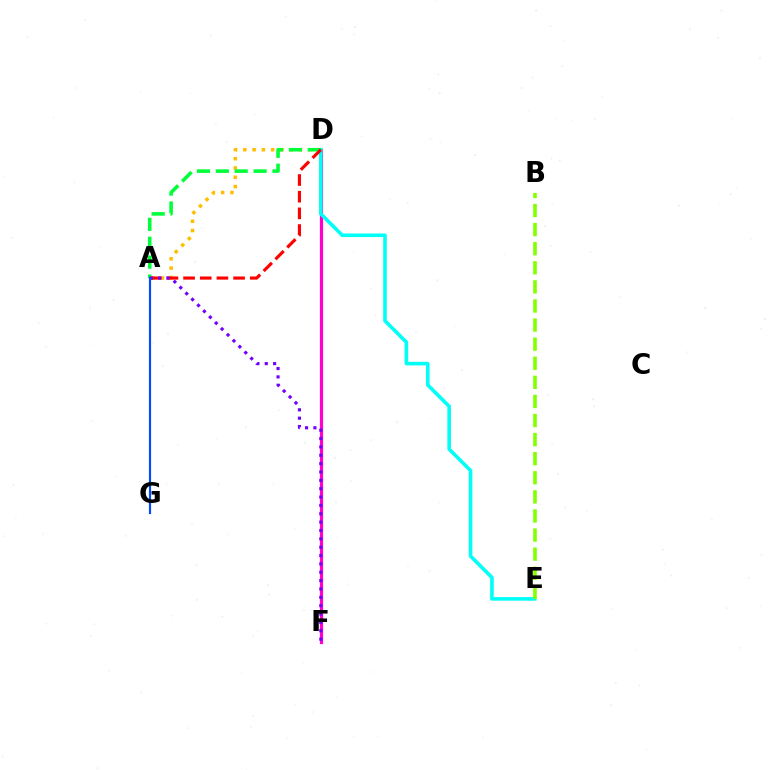{('A', 'D'): [{'color': '#ffbd00', 'line_style': 'dotted', 'thickness': 2.52}, {'color': '#00ff39', 'line_style': 'dashed', 'thickness': 2.57}, {'color': '#ff0000', 'line_style': 'dashed', 'thickness': 2.26}], ('D', 'F'): [{'color': '#ff00cf', 'line_style': 'solid', 'thickness': 2.3}], ('D', 'E'): [{'color': '#00fff6', 'line_style': 'solid', 'thickness': 2.58}], ('A', 'F'): [{'color': '#7200ff', 'line_style': 'dotted', 'thickness': 2.27}], ('A', 'G'): [{'color': '#004bff', 'line_style': 'solid', 'thickness': 1.56}], ('B', 'E'): [{'color': '#84ff00', 'line_style': 'dashed', 'thickness': 2.59}]}